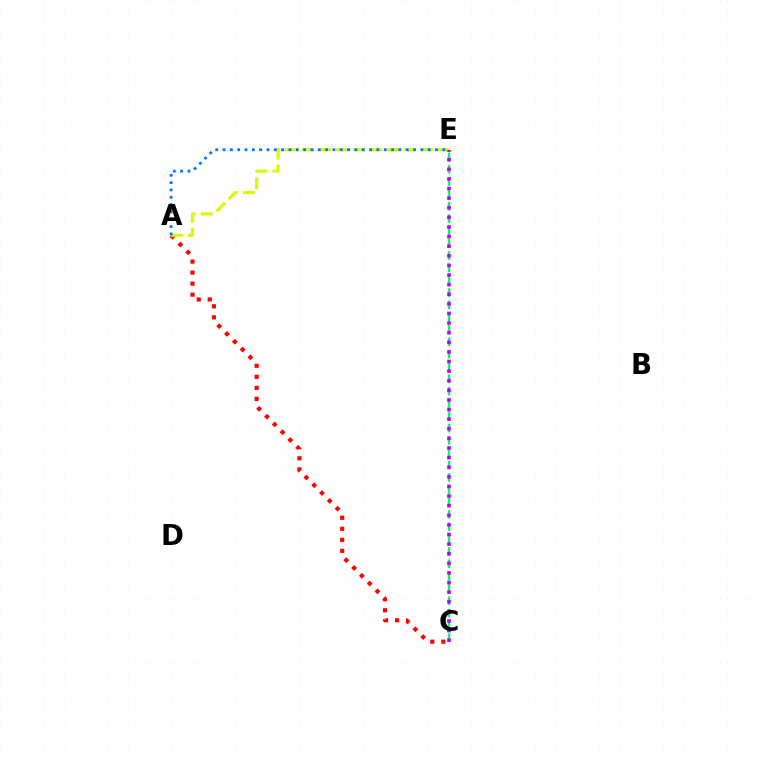{('A', 'C'): [{'color': '#ff0000', 'line_style': 'dotted', 'thickness': 3.0}], ('C', 'E'): [{'color': '#00ff5c', 'line_style': 'dashed', 'thickness': 1.67}, {'color': '#b900ff', 'line_style': 'dotted', 'thickness': 2.61}], ('A', 'E'): [{'color': '#d1ff00', 'line_style': 'dashed', 'thickness': 2.31}, {'color': '#0074ff', 'line_style': 'dotted', 'thickness': 1.99}]}